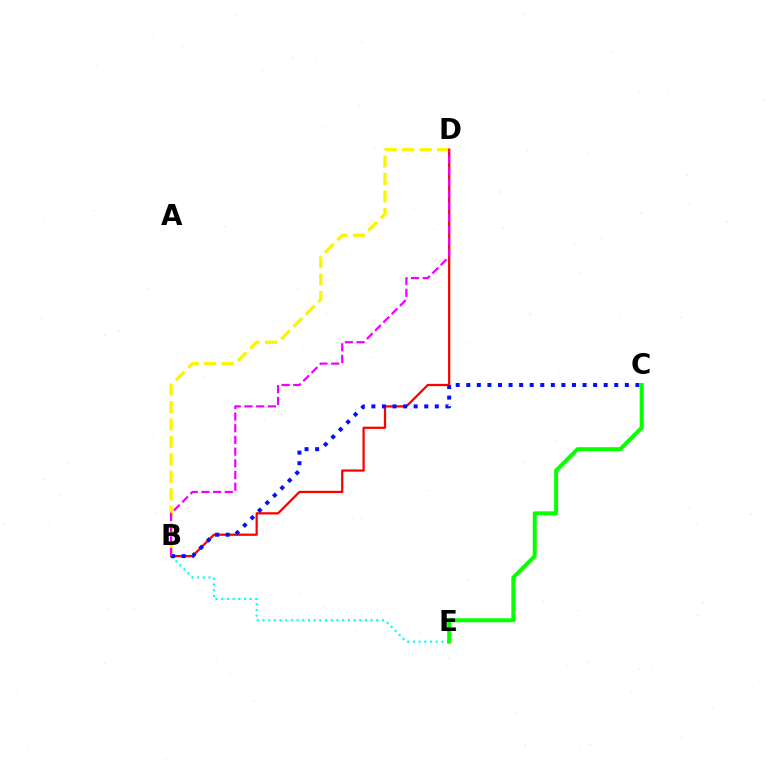{('B', 'D'): [{'color': '#fcf500', 'line_style': 'dashed', 'thickness': 2.37}, {'color': '#ff0000', 'line_style': 'solid', 'thickness': 1.62}, {'color': '#ee00ff', 'line_style': 'dashed', 'thickness': 1.59}], ('B', 'E'): [{'color': '#00fff6', 'line_style': 'dotted', 'thickness': 1.55}], ('B', 'C'): [{'color': '#0010ff', 'line_style': 'dotted', 'thickness': 2.87}], ('C', 'E'): [{'color': '#08ff00', 'line_style': 'solid', 'thickness': 2.87}]}